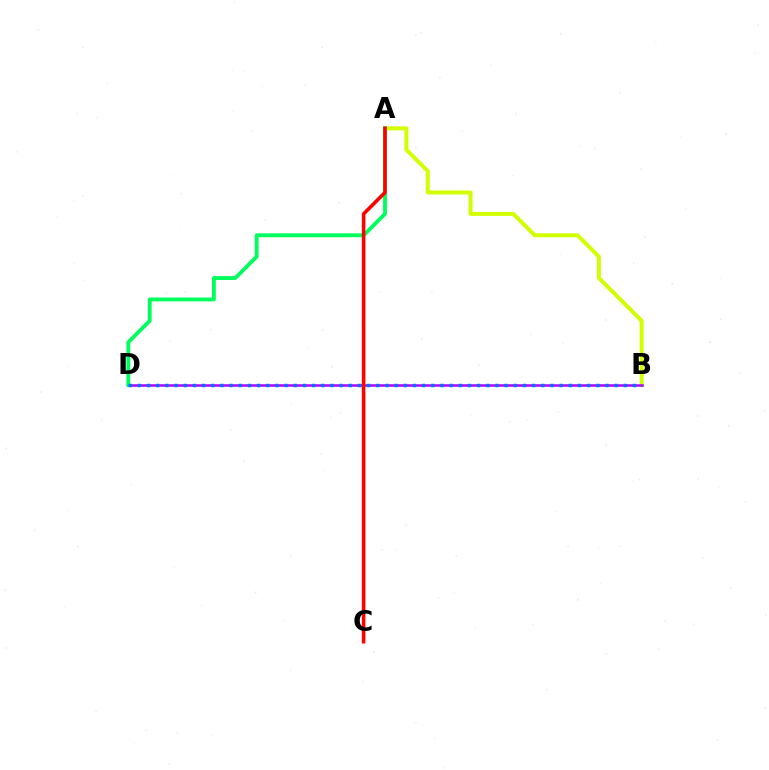{('A', 'B'): [{'color': '#d1ff00', 'line_style': 'solid', 'thickness': 2.87}], ('B', 'D'): [{'color': '#b900ff', 'line_style': 'solid', 'thickness': 1.82}, {'color': '#0074ff', 'line_style': 'dotted', 'thickness': 2.49}], ('A', 'D'): [{'color': '#00ff5c', 'line_style': 'solid', 'thickness': 2.77}], ('A', 'C'): [{'color': '#ff0000', 'line_style': 'solid', 'thickness': 2.58}]}